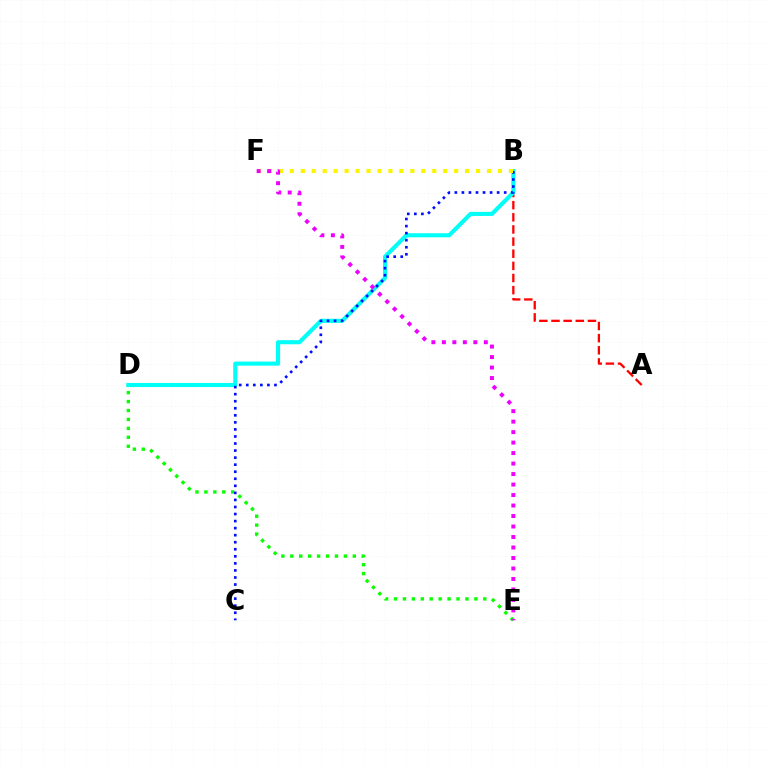{('D', 'E'): [{'color': '#08ff00', 'line_style': 'dotted', 'thickness': 2.43}], ('A', 'B'): [{'color': '#ff0000', 'line_style': 'dashed', 'thickness': 1.65}], ('B', 'D'): [{'color': '#00fff6', 'line_style': 'solid', 'thickness': 2.95}], ('B', 'C'): [{'color': '#0010ff', 'line_style': 'dotted', 'thickness': 1.92}], ('B', 'F'): [{'color': '#fcf500', 'line_style': 'dotted', 'thickness': 2.98}], ('E', 'F'): [{'color': '#ee00ff', 'line_style': 'dotted', 'thickness': 2.85}]}